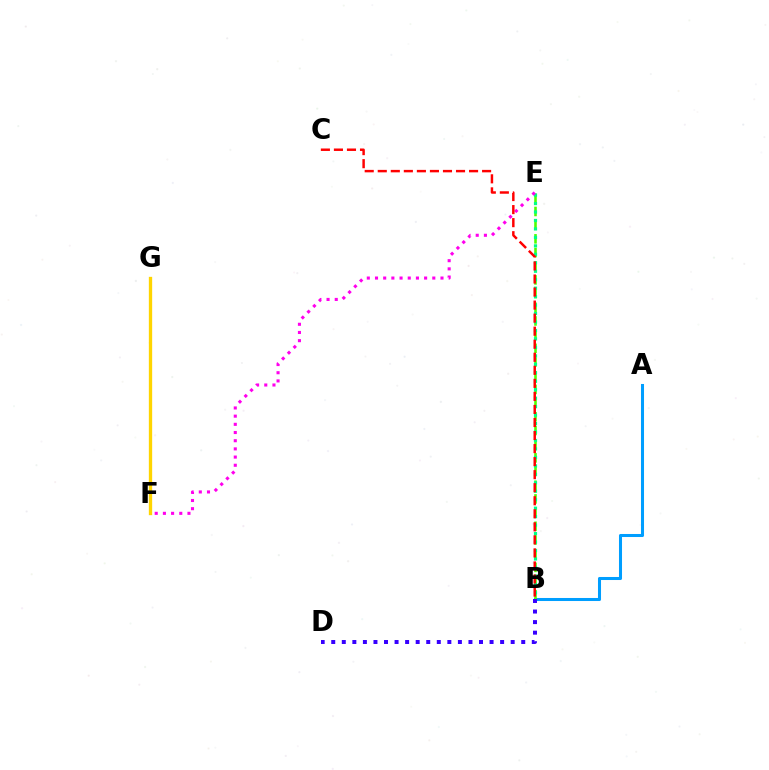{('A', 'B'): [{'color': '#009eff', 'line_style': 'solid', 'thickness': 2.19}], ('B', 'E'): [{'color': '#4fff00', 'line_style': 'dashed', 'thickness': 1.86}, {'color': '#00ff86', 'line_style': 'dotted', 'thickness': 2.3}], ('B', 'D'): [{'color': '#3700ff', 'line_style': 'dotted', 'thickness': 2.87}], ('E', 'F'): [{'color': '#ff00ed', 'line_style': 'dotted', 'thickness': 2.22}], ('B', 'C'): [{'color': '#ff0000', 'line_style': 'dashed', 'thickness': 1.77}], ('F', 'G'): [{'color': '#ffd500', 'line_style': 'solid', 'thickness': 2.39}]}